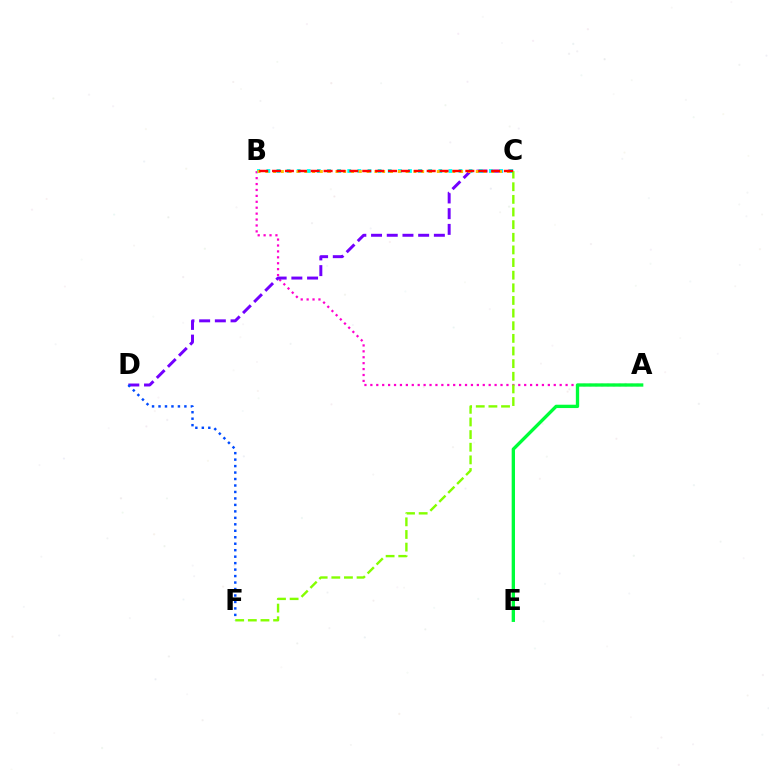{('A', 'B'): [{'color': '#ff00cf', 'line_style': 'dotted', 'thickness': 1.61}], ('C', 'D'): [{'color': '#7200ff', 'line_style': 'dashed', 'thickness': 2.13}], ('B', 'C'): [{'color': '#00fff6', 'line_style': 'dotted', 'thickness': 2.75}, {'color': '#ffbd00', 'line_style': 'dotted', 'thickness': 2.12}, {'color': '#ff0000', 'line_style': 'dashed', 'thickness': 1.75}], ('A', 'E'): [{'color': '#00ff39', 'line_style': 'solid', 'thickness': 2.39}], ('D', 'F'): [{'color': '#004bff', 'line_style': 'dotted', 'thickness': 1.76}], ('C', 'F'): [{'color': '#84ff00', 'line_style': 'dashed', 'thickness': 1.72}]}